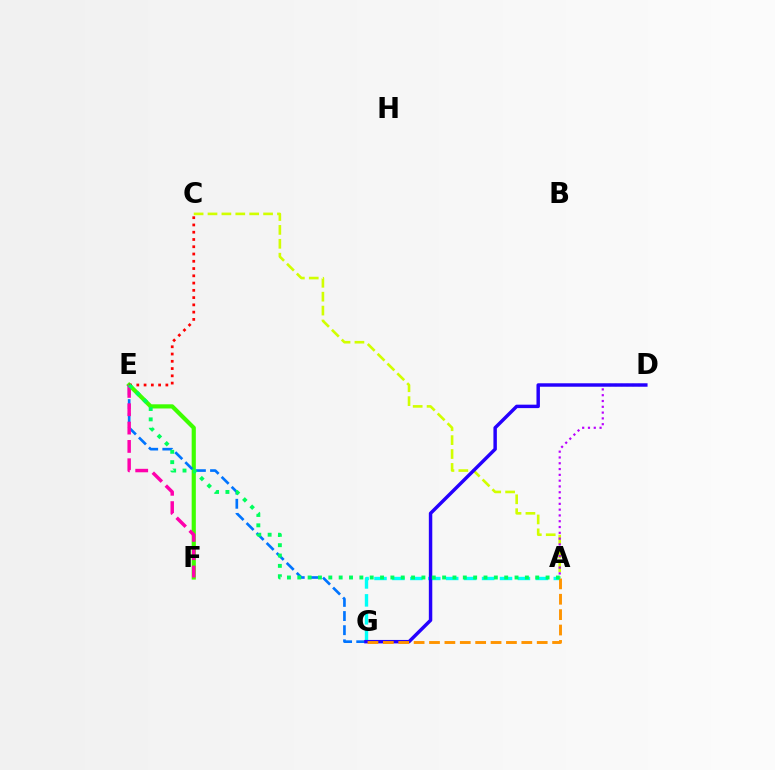{('E', 'F'): [{'color': '#3dff00', 'line_style': 'solid', 'thickness': 3.0}, {'color': '#ff00ac', 'line_style': 'dashed', 'thickness': 2.49}], ('A', 'C'): [{'color': '#d1ff00', 'line_style': 'dashed', 'thickness': 1.89}], ('A', 'G'): [{'color': '#00fff6', 'line_style': 'dashed', 'thickness': 2.44}, {'color': '#ff9400', 'line_style': 'dashed', 'thickness': 2.09}], ('E', 'G'): [{'color': '#0074ff', 'line_style': 'dashed', 'thickness': 1.92}], ('A', 'D'): [{'color': '#b900ff', 'line_style': 'dotted', 'thickness': 1.57}], ('D', 'G'): [{'color': '#2500ff', 'line_style': 'solid', 'thickness': 2.48}], ('C', 'E'): [{'color': '#ff0000', 'line_style': 'dotted', 'thickness': 1.97}], ('A', 'E'): [{'color': '#00ff5c', 'line_style': 'dotted', 'thickness': 2.81}]}